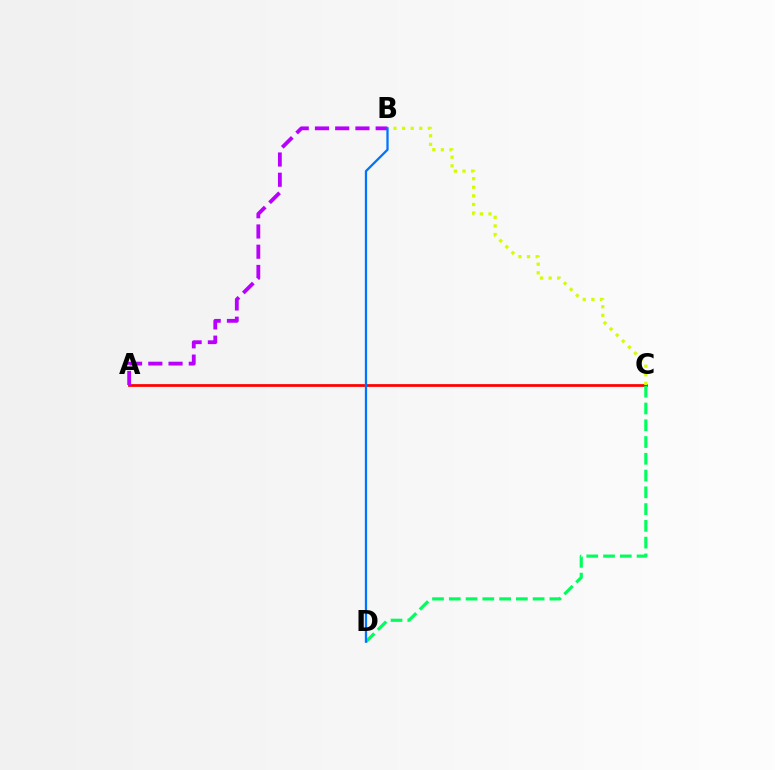{('A', 'C'): [{'color': '#ff0000', 'line_style': 'solid', 'thickness': 1.98}], ('A', 'B'): [{'color': '#b900ff', 'line_style': 'dashed', 'thickness': 2.75}], ('B', 'C'): [{'color': '#d1ff00', 'line_style': 'dotted', 'thickness': 2.34}], ('C', 'D'): [{'color': '#00ff5c', 'line_style': 'dashed', 'thickness': 2.28}], ('B', 'D'): [{'color': '#0074ff', 'line_style': 'solid', 'thickness': 1.64}]}